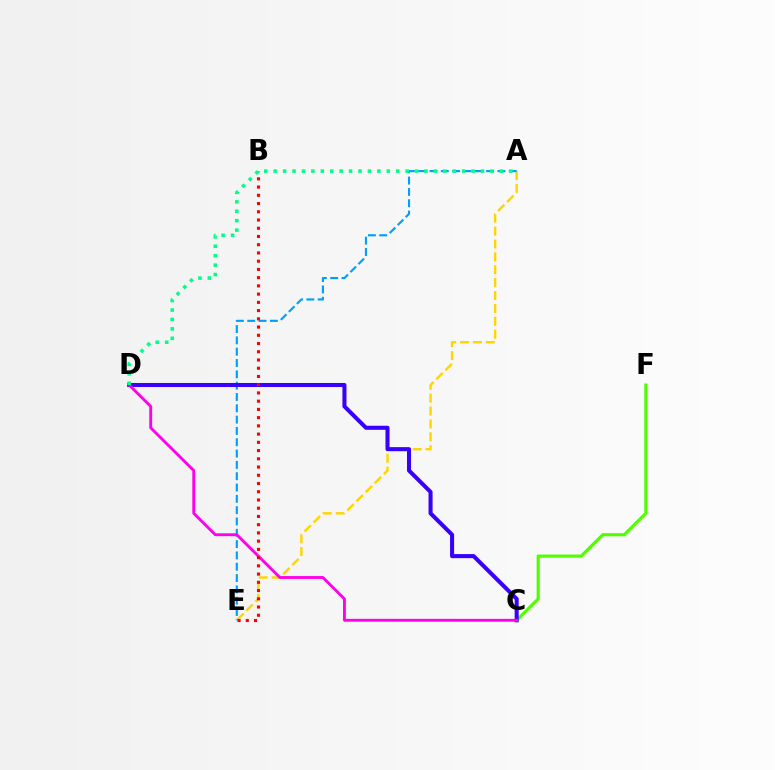{('A', 'E'): [{'color': '#ffd500', 'line_style': 'dashed', 'thickness': 1.75}, {'color': '#009eff', 'line_style': 'dashed', 'thickness': 1.54}], ('C', 'F'): [{'color': '#4fff00', 'line_style': 'solid', 'thickness': 2.26}], ('C', 'D'): [{'color': '#3700ff', 'line_style': 'solid', 'thickness': 2.91}, {'color': '#ff00ed', 'line_style': 'solid', 'thickness': 2.06}], ('B', 'E'): [{'color': '#ff0000', 'line_style': 'dotted', 'thickness': 2.24}], ('A', 'D'): [{'color': '#00ff86', 'line_style': 'dotted', 'thickness': 2.56}]}